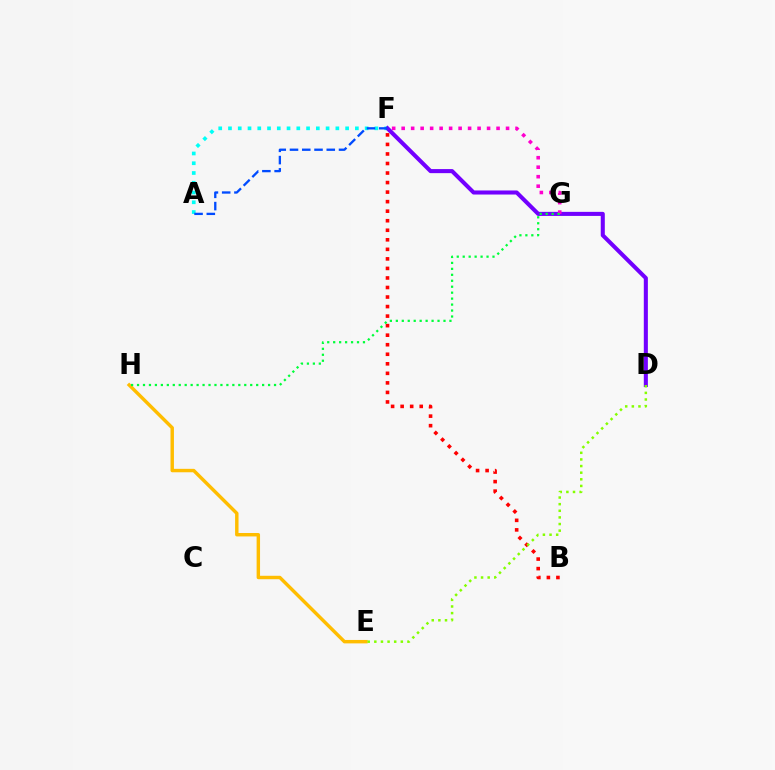{('A', 'F'): [{'color': '#00fff6', 'line_style': 'dotted', 'thickness': 2.65}, {'color': '#004bff', 'line_style': 'dashed', 'thickness': 1.66}], ('D', 'F'): [{'color': '#7200ff', 'line_style': 'solid', 'thickness': 2.93}], ('F', 'G'): [{'color': '#ff00cf', 'line_style': 'dotted', 'thickness': 2.58}], ('E', 'H'): [{'color': '#ffbd00', 'line_style': 'solid', 'thickness': 2.47}], ('B', 'F'): [{'color': '#ff0000', 'line_style': 'dotted', 'thickness': 2.59}], ('D', 'E'): [{'color': '#84ff00', 'line_style': 'dotted', 'thickness': 1.8}], ('G', 'H'): [{'color': '#00ff39', 'line_style': 'dotted', 'thickness': 1.62}]}